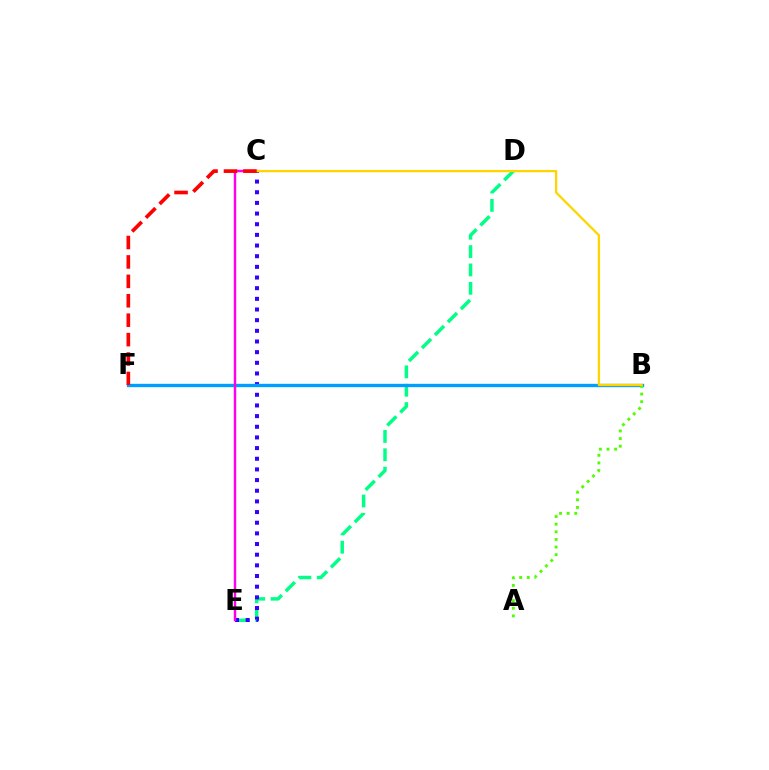{('D', 'E'): [{'color': '#00ff86', 'line_style': 'dashed', 'thickness': 2.49}], ('C', 'E'): [{'color': '#3700ff', 'line_style': 'dotted', 'thickness': 2.9}, {'color': '#ff00ed', 'line_style': 'solid', 'thickness': 1.77}], ('B', 'F'): [{'color': '#009eff', 'line_style': 'solid', 'thickness': 2.41}], ('A', 'B'): [{'color': '#4fff00', 'line_style': 'dotted', 'thickness': 2.07}], ('B', 'C'): [{'color': '#ffd500', 'line_style': 'solid', 'thickness': 1.65}], ('C', 'F'): [{'color': '#ff0000', 'line_style': 'dashed', 'thickness': 2.64}]}